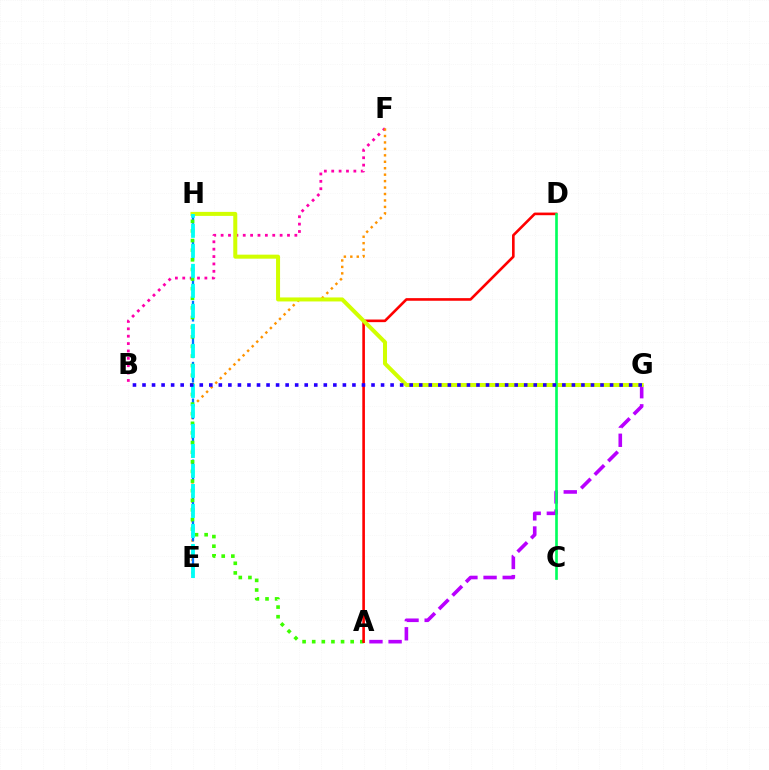{('B', 'F'): [{'color': '#ff00ac', 'line_style': 'dotted', 'thickness': 2.0}], ('A', 'G'): [{'color': '#b900ff', 'line_style': 'dashed', 'thickness': 2.6}], ('E', 'F'): [{'color': '#ff9400', 'line_style': 'dotted', 'thickness': 1.75}], ('E', 'H'): [{'color': '#0074ff', 'line_style': 'dashed', 'thickness': 1.66}, {'color': '#00fff6', 'line_style': 'dashed', 'thickness': 2.72}], ('A', 'H'): [{'color': '#3dff00', 'line_style': 'dotted', 'thickness': 2.61}], ('A', 'D'): [{'color': '#ff0000', 'line_style': 'solid', 'thickness': 1.89}], ('G', 'H'): [{'color': '#d1ff00', 'line_style': 'solid', 'thickness': 2.89}], ('C', 'D'): [{'color': '#00ff5c', 'line_style': 'solid', 'thickness': 1.91}], ('B', 'G'): [{'color': '#2500ff', 'line_style': 'dotted', 'thickness': 2.59}]}